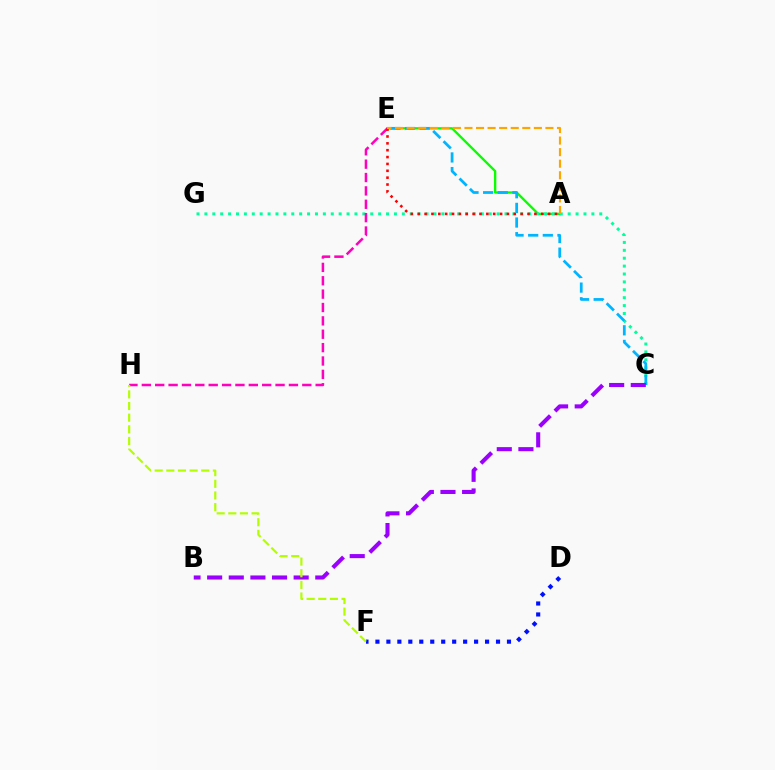{('A', 'E'): [{'color': '#08ff00', 'line_style': 'solid', 'thickness': 1.7}, {'color': '#ff0000', 'line_style': 'dotted', 'thickness': 1.86}, {'color': '#ffa500', 'line_style': 'dashed', 'thickness': 1.57}], ('C', 'G'): [{'color': '#00ff9d', 'line_style': 'dotted', 'thickness': 2.15}], ('E', 'H'): [{'color': '#ff00bd', 'line_style': 'dashed', 'thickness': 1.82}], ('C', 'E'): [{'color': '#00b5ff', 'line_style': 'dashed', 'thickness': 1.99}], ('D', 'F'): [{'color': '#0010ff', 'line_style': 'dotted', 'thickness': 2.98}], ('B', 'C'): [{'color': '#9b00ff', 'line_style': 'dashed', 'thickness': 2.94}], ('F', 'H'): [{'color': '#b3ff00', 'line_style': 'dashed', 'thickness': 1.58}]}